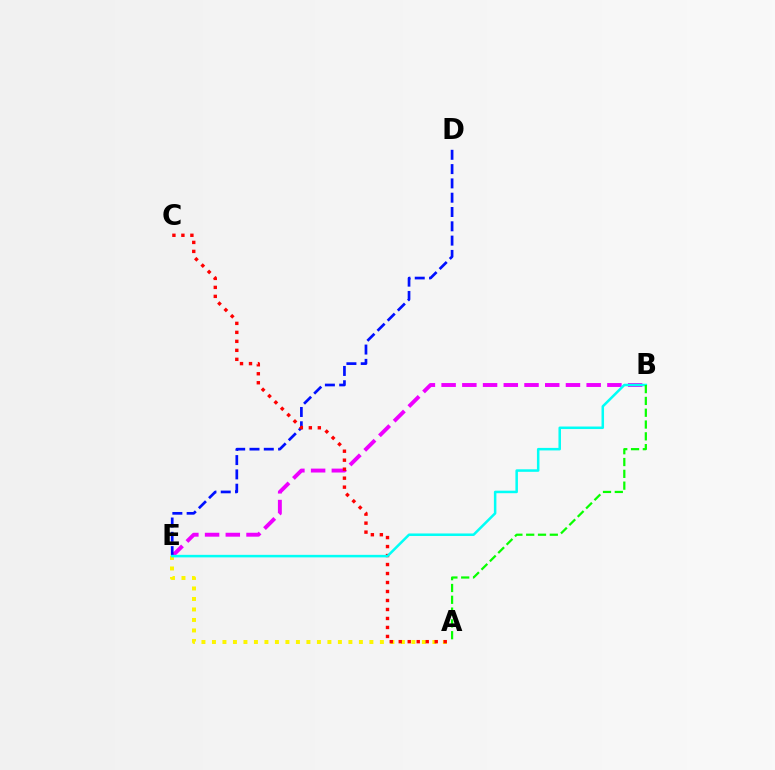{('B', 'E'): [{'color': '#ee00ff', 'line_style': 'dashed', 'thickness': 2.82}, {'color': '#00fff6', 'line_style': 'solid', 'thickness': 1.81}], ('D', 'E'): [{'color': '#0010ff', 'line_style': 'dashed', 'thickness': 1.94}], ('A', 'E'): [{'color': '#fcf500', 'line_style': 'dotted', 'thickness': 2.85}], ('A', 'C'): [{'color': '#ff0000', 'line_style': 'dotted', 'thickness': 2.44}], ('A', 'B'): [{'color': '#08ff00', 'line_style': 'dashed', 'thickness': 1.6}]}